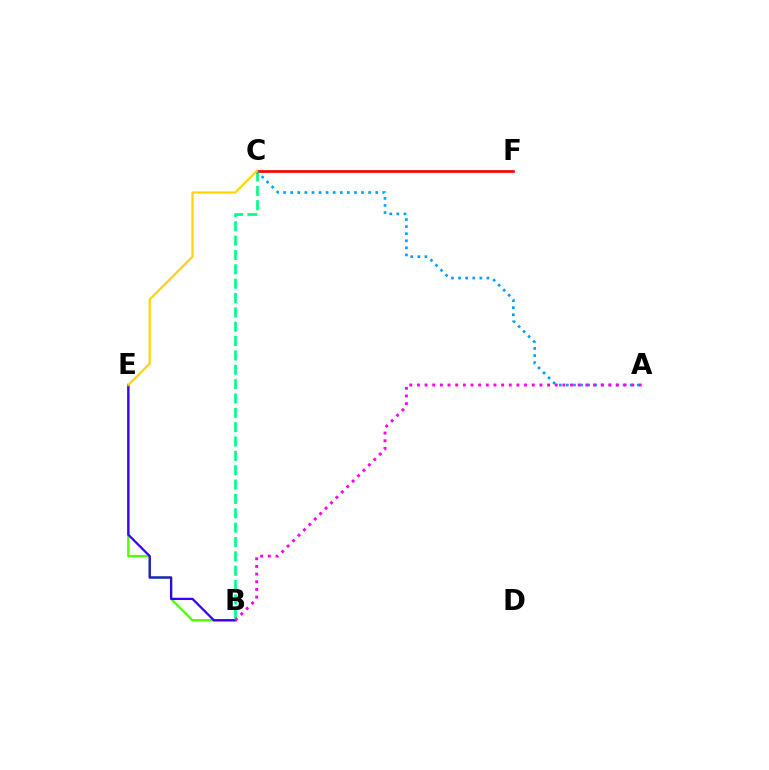{('B', 'E'): [{'color': '#4fff00', 'line_style': 'solid', 'thickness': 1.69}, {'color': '#3700ff', 'line_style': 'solid', 'thickness': 1.63}], ('C', 'F'): [{'color': '#ff0000', 'line_style': 'solid', 'thickness': 1.93}], ('B', 'C'): [{'color': '#00ff86', 'line_style': 'dashed', 'thickness': 1.95}], ('A', 'C'): [{'color': '#009eff', 'line_style': 'dotted', 'thickness': 1.93}], ('C', 'E'): [{'color': '#ffd500', 'line_style': 'solid', 'thickness': 1.58}], ('A', 'B'): [{'color': '#ff00ed', 'line_style': 'dotted', 'thickness': 2.08}]}